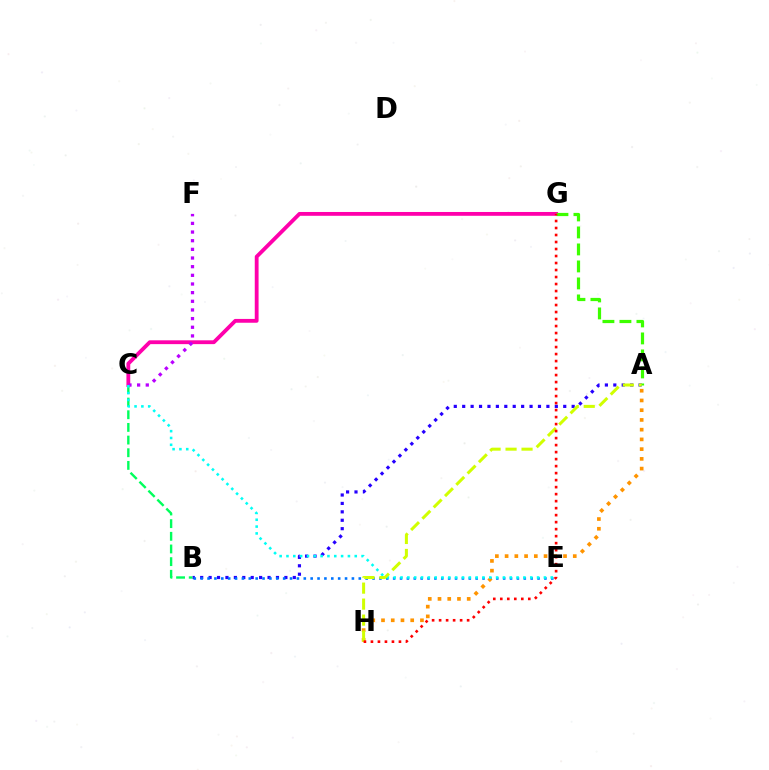{('A', 'B'): [{'color': '#2500ff', 'line_style': 'dotted', 'thickness': 2.29}], ('C', 'G'): [{'color': '#ff00ac', 'line_style': 'solid', 'thickness': 2.75}], ('B', 'E'): [{'color': '#0074ff', 'line_style': 'dotted', 'thickness': 1.87}], ('B', 'C'): [{'color': '#00ff5c', 'line_style': 'dashed', 'thickness': 1.72}], ('A', 'H'): [{'color': '#ff9400', 'line_style': 'dotted', 'thickness': 2.65}, {'color': '#d1ff00', 'line_style': 'dashed', 'thickness': 2.17}], ('C', 'F'): [{'color': '#b900ff', 'line_style': 'dotted', 'thickness': 2.35}], ('C', 'E'): [{'color': '#00fff6', 'line_style': 'dotted', 'thickness': 1.86}], ('A', 'G'): [{'color': '#3dff00', 'line_style': 'dashed', 'thickness': 2.31}], ('G', 'H'): [{'color': '#ff0000', 'line_style': 'dotted', 'thickness': 1.9}]}